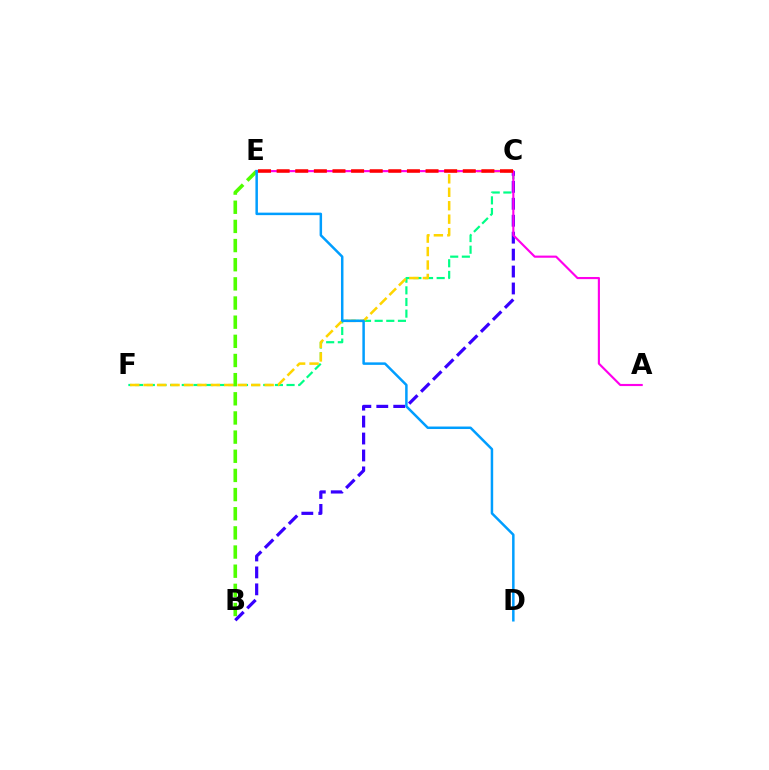{('C', 'F'): [{'color': '#00ff86', 'line_style': 'dashed', 'thickness': 1.58}, {'color': '#ffd500', 'line_style': 'dashed', 'thickness': 1.83}], ('B', 'E'): [{'color': '#4fff00', 'line_style': 'dashed', 'thickness': 2.6}], ('B', 'C'): [{'color': '#3700ff', 'line_style': 'dashed', 'thickness': 2.3}], ('A', 'E'): [{'color': '#ff00ed', 'line_style': 'solid', 'thickness': 1.54}], ('C', 'E'): [{'color': '#ff0000', 'line_style': 'dashed', 'thickness': 2.53}], ('D', 'E'): [{'color': '#009eff', 'line_style': 'solid', 'thickness': 1.79}]}